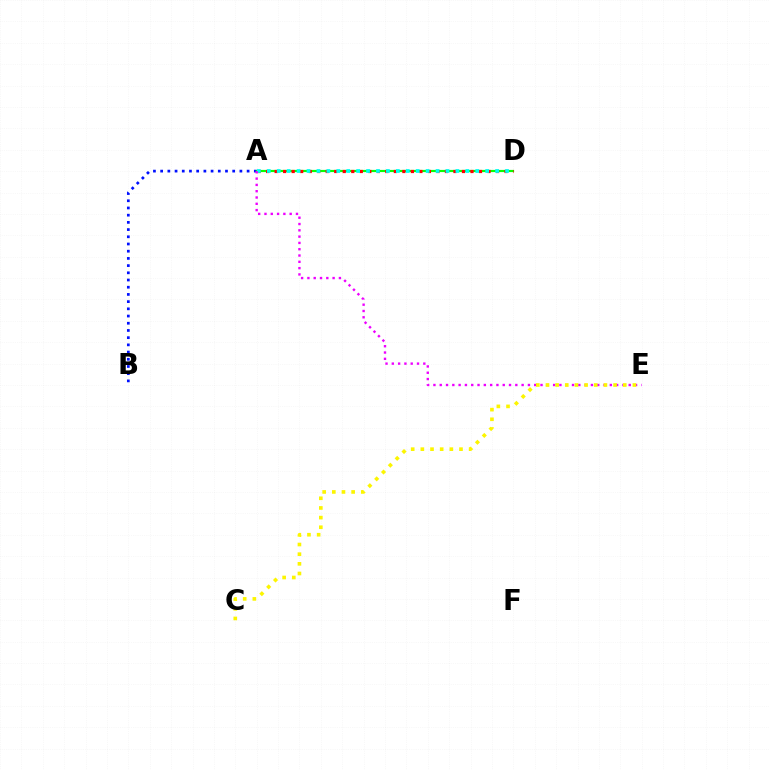{('A', 'B'): [{'color': '#0010ff', 'line_style': 'dotted', 'thickness': 1.96}], ('A', 'D'): [{'color': '#08ff00', 'line_style': 'solid', 'thickness': 1.57}, {'color': '#ff0000', 'line_style': 'dotted', 'thickness': 2.31}, {'color': '#00fff6', 'line_style': 'dotted', 'thickness': 2.7}], ('A', 'E'): [{'color': '#ee00ff', 'line_style': 'dotted', 'thickness': 1.71}], ('C', 'E'): [{'color': '#fcf500', 'line_style': 'dotted', 'thickness': 2.62}]}